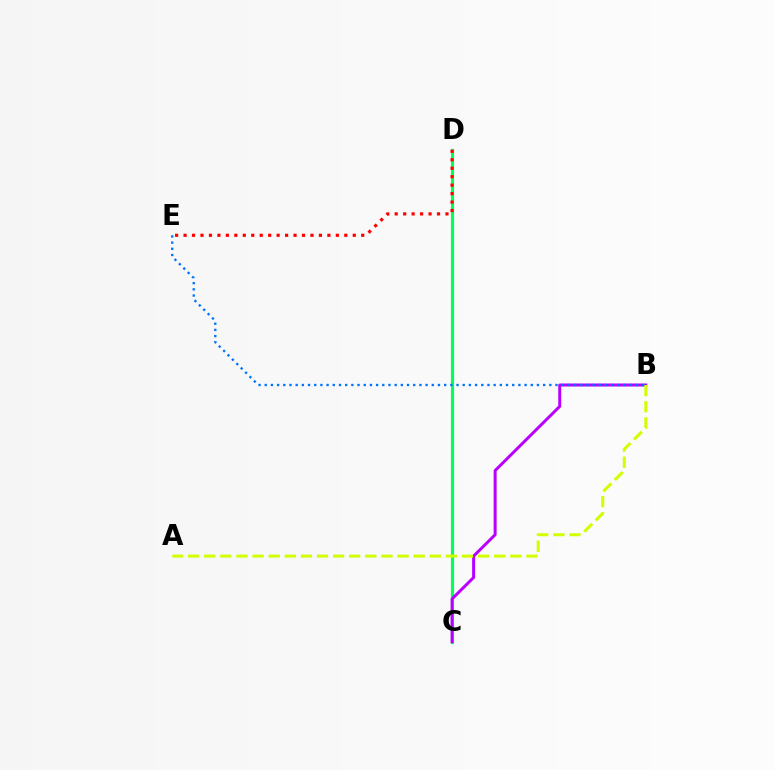{('C', 'D'): [{'color': '#00ff5c', 'line_style': 'solid', 'thickness': 2.26}], ('B', 'C'): [{'color': '#b900ff', 'line_style': 'solid', 'thickness': 2.15}], ('B', 'E'): [{'color': '#0074ff', 'line_style': 'dotted', 'thickness': 1.68}], ('A', 'B'): [{'color': '#d1ff00', 'line_style': 'dashed', 'thickness': 2.19}], ('D', 'E'): [{'color': '#ff0000', 'line_style': 'dotted', 'thickness': 2.3}]}